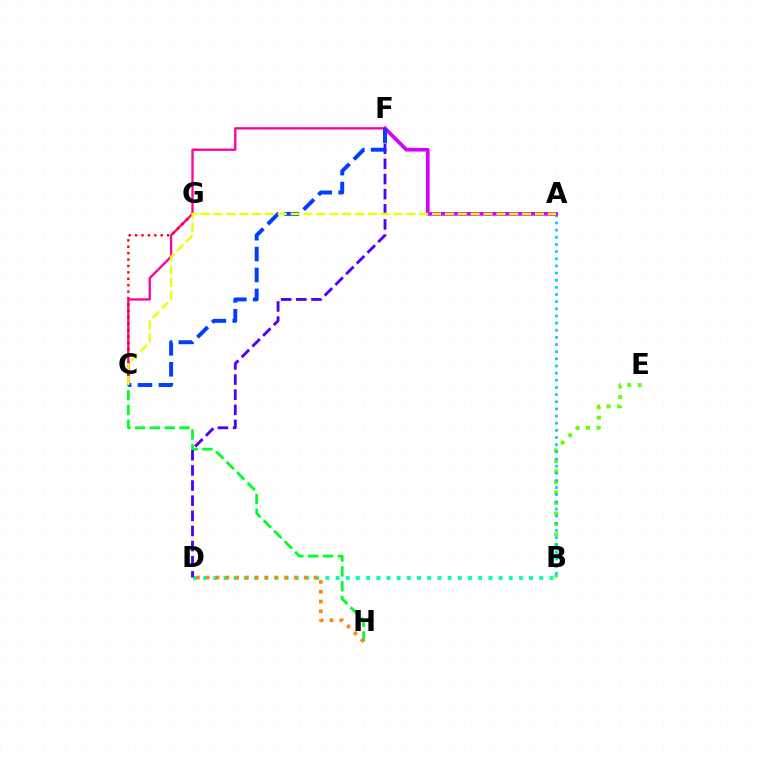{('C', 'F'): [{'color': '#ff00a0', 'line_style': 'solid', 'thickness': 1.68}, {'color': '#003fff', 'line_style': 'dashed', 'thickness': 2.84}], ('C', 'H'): [{'color': '#00ff27', 'line_style': 'dashed', 'thickness': 2.01}], ('B', 'E'): [{'color': '#66ff00', 'line_style': 'dotted', 'thickness': 2.85}], ('B', 'D'): [{'color': '#00ffaf', 'line_style': 'dotted', 'thickness': 2.77}], ('A', 'B'): [{'color': '#00c7ff', 'line_style': 'dotted', 'thickness': 1.94}], ('D', 'F'): [{'color': '#4f00ff', 'line_style': 'dashed', 'thickness': 2.06}], ('A', 'F'): [{'color': '#d600ff', 'line_style': 'solid', 'thickness': 2.66}], ('C', 'G'): [{'color': '#ff0000', 'line_style': 'dotted', 'thickness': 1.74}], ('D', 'H'): [{'color': '#ff8800', 'line_style': 'dotted', 'thickness': 2.66}], ('A', 'C'): [{'color': '#eeff00', 'line_style': 'dashed', 'thickness': 1.75}]}